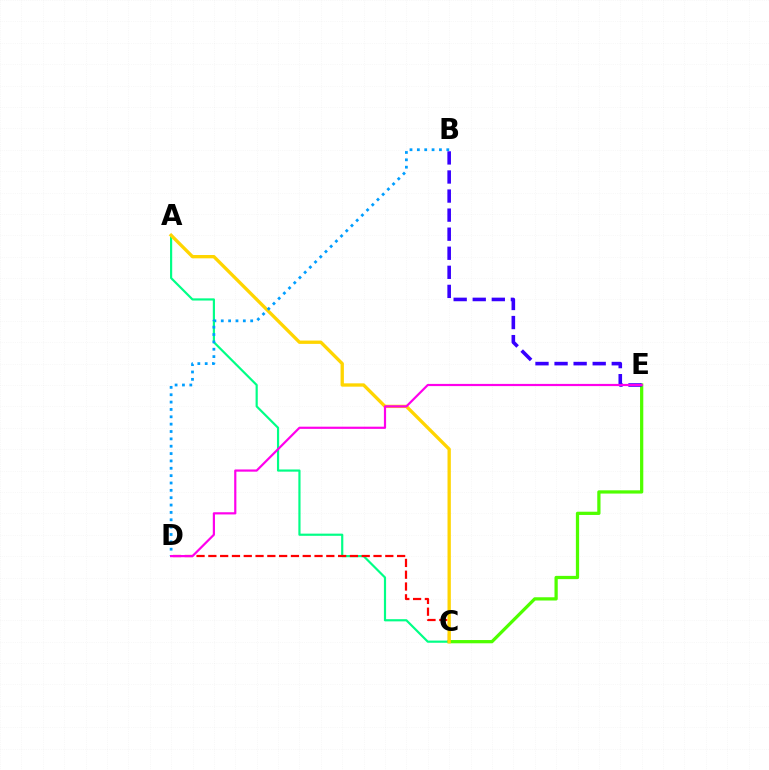{('A', 'C'): [{'color': '#00ff86', 'line_style': 'solid', 'thickness': 1.57}, {'color': '#ffd500', 'line_style': 'solid', 'thickness': 2.4}], ('C', 'E'): [{'color': '#4fff00', 'line_style': 'solid', 'thickness': 2.34}], ('C', 'D'): [{'color': '#ff0000', 'line_style': 'dashed', 'thickness': 1.6}], ('B', 'E'): [{'color': '#3700ff', 'line_style': 'dashed', 'thickness': 2.59}], ('B', 'D'): [{'color': '#009eff', 'line_style': 'dotted', 'thickness': 2.0}], ('D', 'E'): [{'color': '#ff00ed', 'line_style': 'solid', 'thickness': 1.58}]}